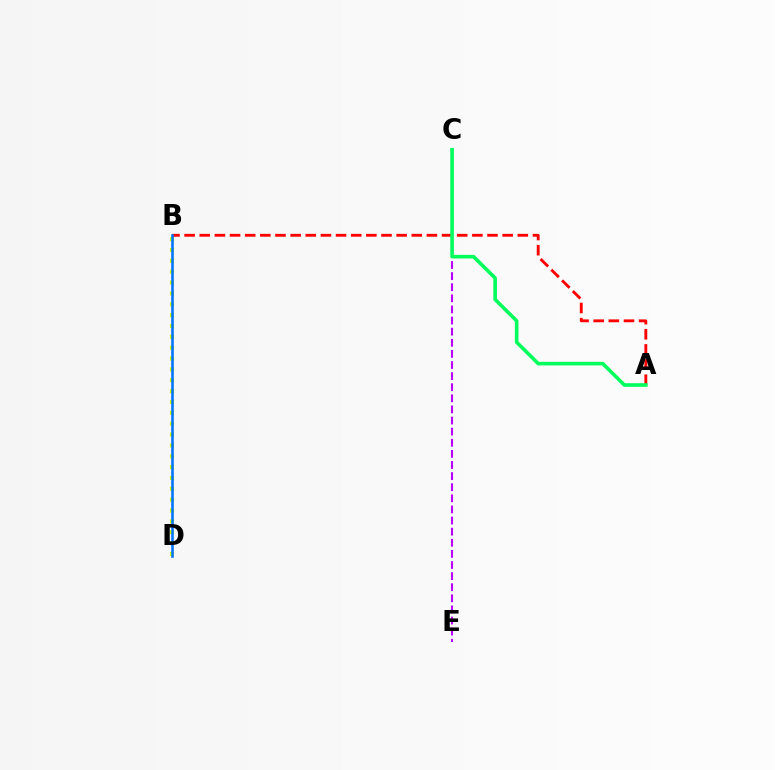{('B', 'D'): [{'color': '#d1ff00', 'line_style': 'dotted', 'thickness': 2.95}, {'color': '#0074ff', 'line_style': 'solid', 'thickness': 1.85}], ('A', 'B'): [{'color': '#ff0000', 'line_style': 'dashed', 'thickness': 2.06}], ('C', 'E'): [{'color': '#b900ff', 'line_style': 'dashed', 'thickness': 1.51}], ('A', 'C'): [{'color': '#00ff5c', 'line_style': 'solid', 'thickness': 2.6}]}